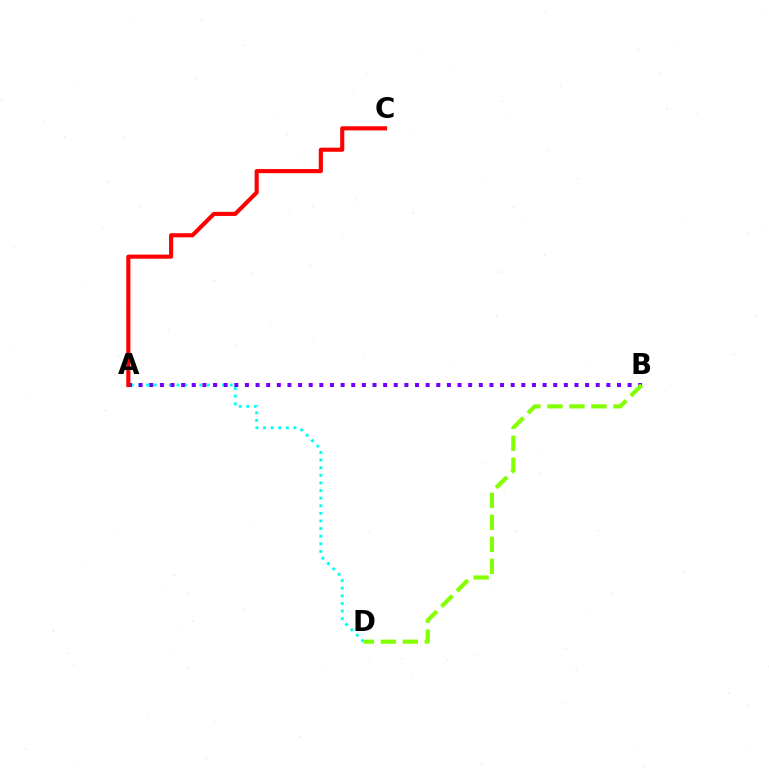{('A', 'D'): [{'color': '#00fff6', 'line_style': 'dotted', 'thickness': 2.07}], ('A', 'B'): [{'color': '#7200ff', 'line_style': 'dotted', 'thickness': 2.89}], ('A', 'C'): [{'color': '#ff0000', 'line_style': 'solid', 'thickness': 2.96}], ('B', 'D'): [{'color': '#84ff00', 'line_style': 'dashed', 'thickness': 2.99}]}